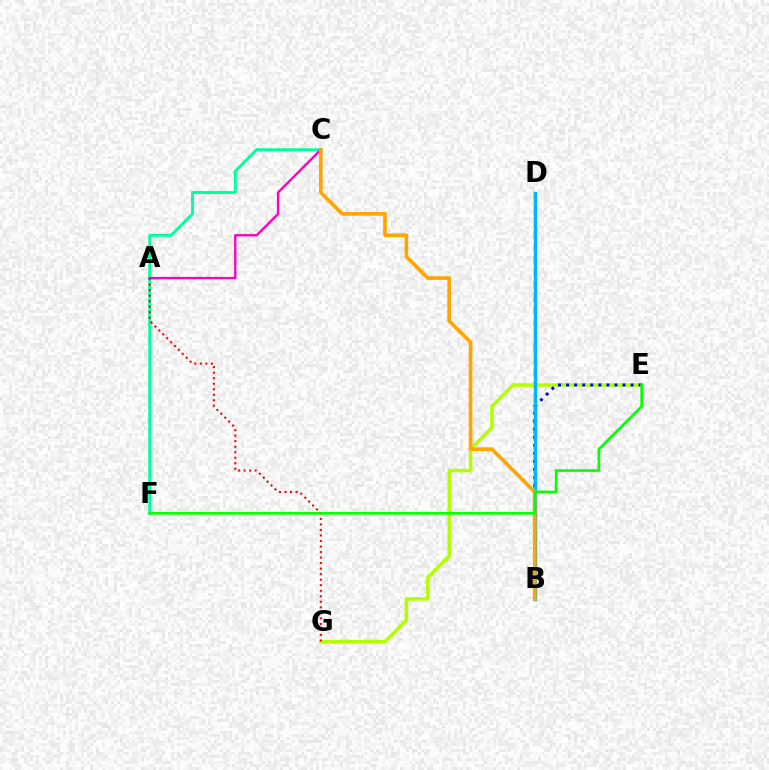{('B', 'D'): [{'color': '#9b00ff', 'line_style': 'dashed', 'thickness': 1.7}, {'color': '#00b5ff', 'line_style': 'solid', 'thickness': 2.39}], ('E', 'G'): [{'color': '#b3ff00', 'line_style': 'solid', 'thickness': 2.52}], ('C', 'F'): [{'color': '#00ff9d', 'line_style': 'solid', 'thickness': 2.11}], ('B', 'E'): [{'color': '#0010ff', 'line_style': 'dotted', 'thickness': 2.19}], ('A', 'G'): [{'color': '#ff0000', 'line_style': 'dotted', 'thickness': 1.5}], ('A', 'C'): [{'color': '#ff00bd', 'line_style': 'solid', 'thickness': 1.69}], ('B', 'C'): [{'color': '#ffa500', 'line_style': 'solid', 'thickness': 2.65}], ('E', 'F'): [{'color': '#08ff00', 'line_style': 'solid', 'thickness': 1.89}]}